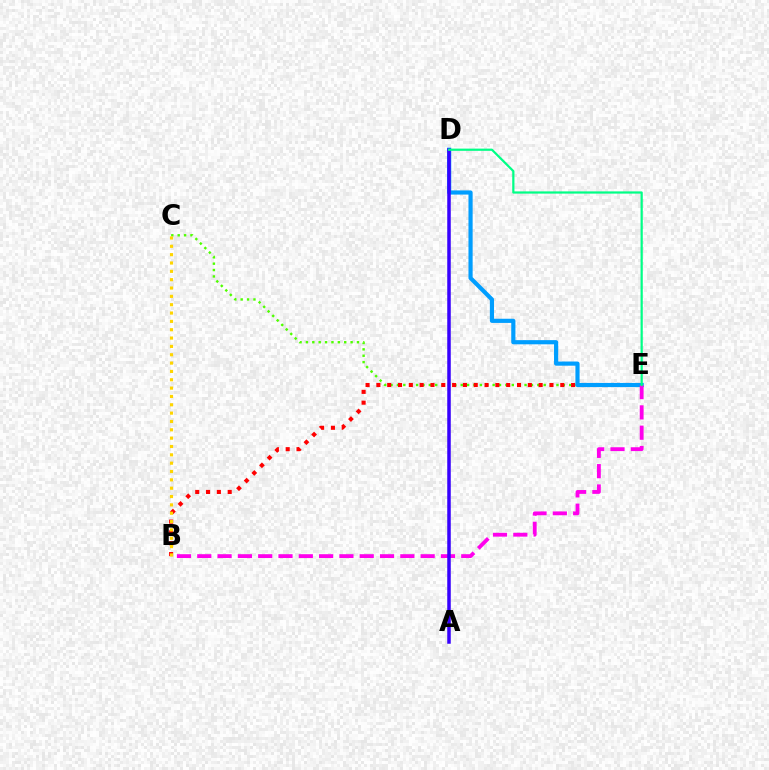{('C', 'E'): [{'color': '#4fff00', 'line_style': 'dotted', 'thickness': 1.73}], ('B', 'E'): [{'color': '#ff0000', 'line_style': 'dotted', 'thickness': 2.94}, {'color': '#ff00ed', 'line_style': 'dashed', 'thickness': 2.76}], ('D', 'E'): [{'color': '#009eff', 'line_style': 'solid', 'thickness': 3.0}, {'color': '#00ff86', 'line_style': 'solid', 'thickness': 1.6}], ('B', 'C'): [{'color': '#ffd500', 'line_style': 'dotted', 'thickness': 2.27}], ('A', 'D'): [{'color': '#3700ff', 'line_style': 'solid', 'thickness': 2.52}]}